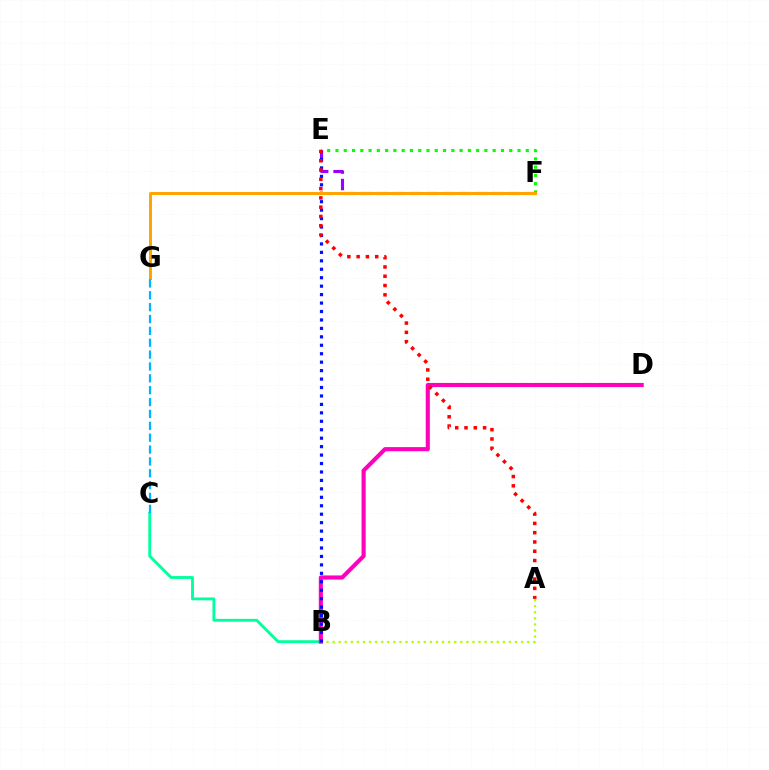{('B', 'C'): [{'color': '#00ff9d', 'line_style': 'solid', 'thickness': 2.05}], ('A', 'B'): [{'color': '#b3ff00', 'line_style': 'dotted', 'thickness': 1.65}], ('B', 'D'): [{'color': '#ff00bd', 'line_style': 'solid', 'thickness': 2.96}], ('E', 'F'): [{'color': '#9b00ff', 'line_style': 'dashed', 'thickness': 2.23}, {'color': '#08ff00', 'line_style': 'dotted', 'thickness': 2.25}], ('B', 'E'): [{'color': '#0010ff', 'line_style': 'dotted', 'thickness': 2.29}], ('A', 'E'): [{'color': '#ff0000', 'line_style': 'dotted', 'thickness': 2.52}], ('F', 'G'): [{'color': '#ffa500', 'line_style': 'solid', 'thickness': 2.16}], ('C', 'G'): [{'color': '#00b5ff', 'line_style': 'dashed', 'thickness': 1.61}]}